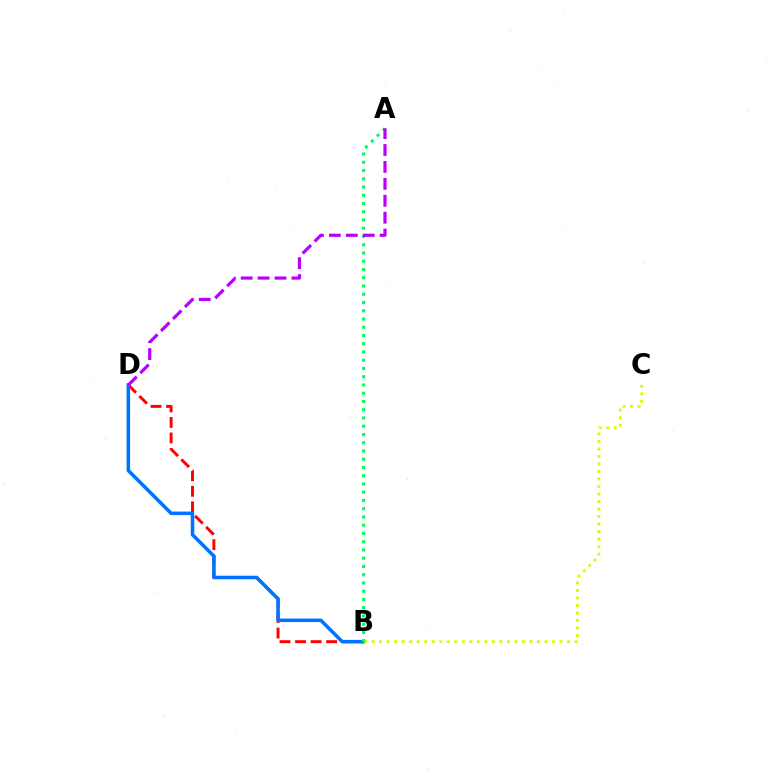{('B', 'D'): [{'color': '#ff0000', 'line_style': 'dashed', 'thickness': 2.11}, {'color': '#0074ff', 'line_style': 'solid', 'thickness': 2.55}], ('B', 'C'): [{'color': '#d1ff00', 'line_style': 'dotted', 'thickness': 2.04}], ('A', 'B'): [{'color': '#00ff5c', 'line_style': 'dotted', 'thickness': 2.24}], ('A', 'D'): [{'color': '#b900ff', 'line_style': 'dashed', 'thickness': 2.3}]}